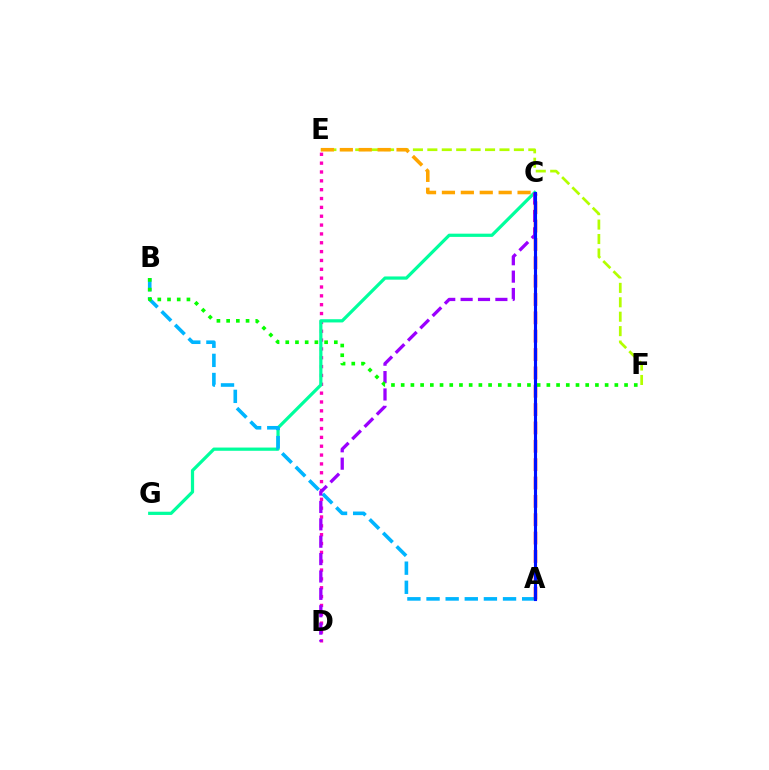{('D', 'E'): [{'color': '#ff00bd', 'line_style': 'dotted', 'thickness': 2.4}], ('C', 'G'): [{'color': '#00ff9d', 'line_style': 'solid', 'thickness': 2.32}], ('E', 'F'): [{'color': '#b3ff00', 'line_style': 'dashed', 'thickness': 1.96}], ('A', 'B'): [{'color': '#00b5ff', 'line_style': 'dashed', 'thickness': 2.6}], ('C', 'D'): [{'color': '#9b00ff', 'line_style': 'dashed', 'thickness': 2.36}], ('A', 'C'): [{'color': '#ff0000', 'line_style': 'dashed', 'thickness': 2.49}, {'color': '#0010ff', 'line_style': 'solid', 'thickness': 2.24}], ('B', 'F'): [{'color': '#08ff00', 'line_style': 'dotted', 'thickness': 2.64}], ('C', 'E'): [{'color': '#ffa500', 'line_style': 'dashed', 'thickness': 2.57}]}